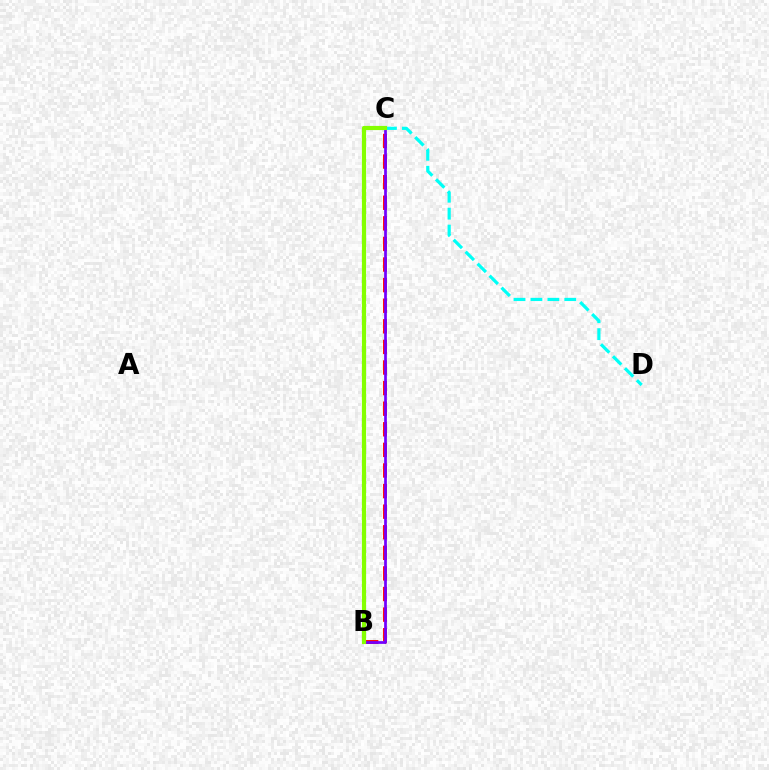{('B', 'C'): [{'color': '#ff0000', 'line_style': 'dashed', 'thickness': 2.8}, {'color': '#7200ff', 'line_style': 'solid', 'thickness': 1.96}, {'color': '#84ff00', 'line_style': 'solid', 'thickness': 3.0}], ('C', 'D'): [{'color': '#00fff6', 'line_style': 'dashed', 'thickness': 2.3}]}